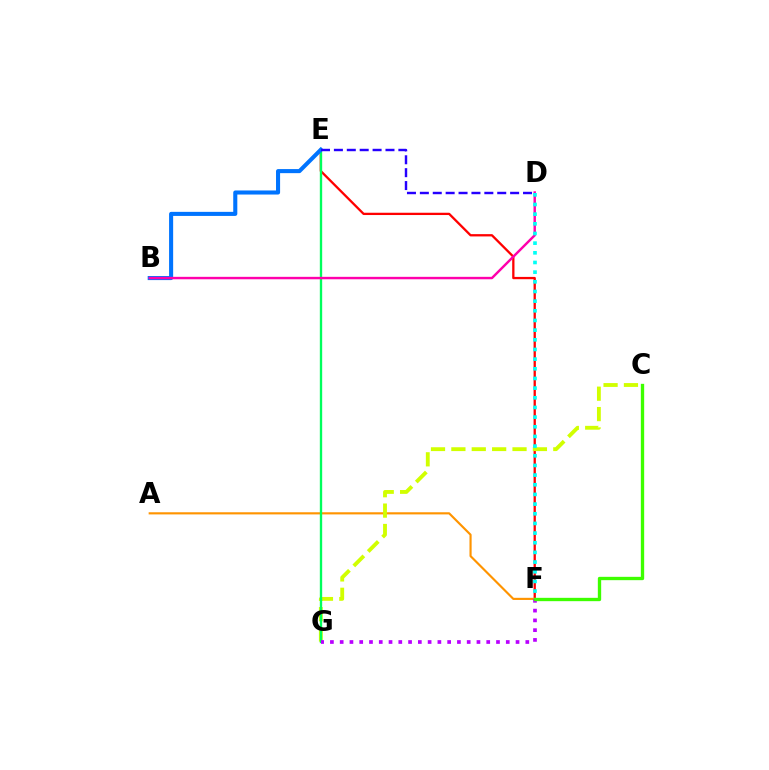{('E', 'F'): [{'color': '#ff0000', 'line_style': 'solid', 'thickness': 1.65}], ('A', 'F'): [{'color': '#ff9400', 'line_style': 'solid', 'thickness': 1.55}], ('C', 'G'): [{'color': '#d1ff00', 'line_style': 'dashed', 'thickness': 2.77}], ('E', 'G'): [{'color': '#00ff5c', 'line_style': 'solid', 'thickness': 1.69}], ('F', 'G'): [{'color': '#b900ff', 'line_style': 'dotted', 'thickness': 2.65}], ('B', 'E'): [{'color': '#0074ff', 'line_style': 'solid', 'thickness': 2.93}], ('B', 'D'): [{'color': '#ff00ac', 'line_style': 'solid', 'thickness': 1.75}], ('C', 'F'): [{'color': '#3dff00', 'line_style': 'solid', 'thickness': 2.4}], ('D', 'E'): [{'color': '#2500ff', 'line_style': 'dashed', 'thickness': 1.75}], ('D', 'F'): [{'color': '#00fff6', 'line_style': 'dotted', 'thickness': 2.63}]}